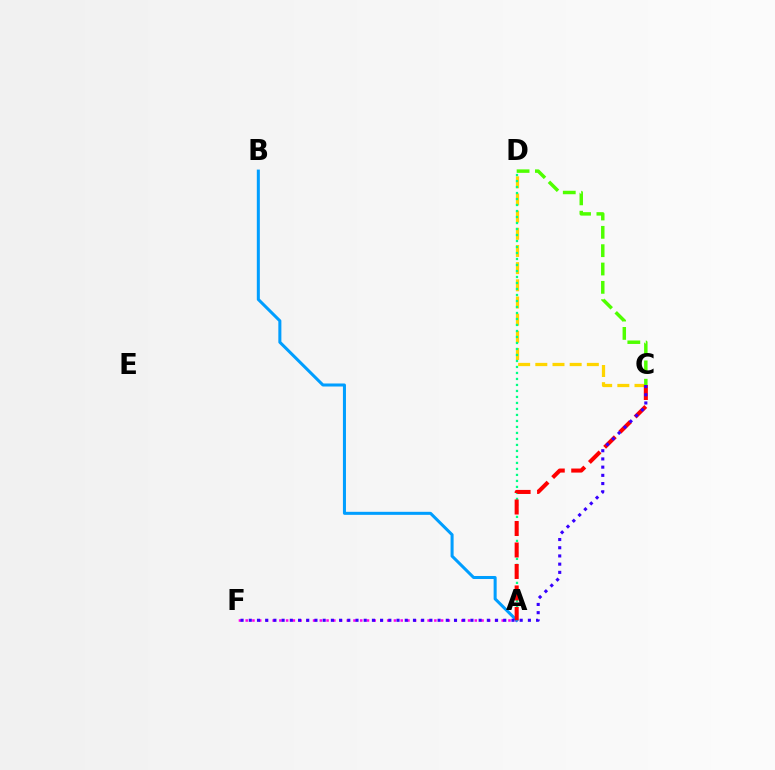{('C', 'D'): [{'color': '#ffd500', 'line_style': 'dashed', 'thickness': 2.33}, {'color': '#4fff00', 'line_style': 'dashed', 'thickness': 2.49}], ('A', 'D'): [{'color': '#00ff86', 'line_style': 'dotted', 'thickness': 1.63}], ('A', 'F'): [{'color': '#ff00ed', 'line_style': 'dotted', 'thickness': 1.83}], ('A', 'B'): [{'color': '#009eff', 'line_style': 'solid', 'thickness': 2.18}], ('A', 'C'): [{'color': '#ff0000', 'line_style': 'dashed', 'thickness': 2.92}], ('C', 'F'): [{'color': '#3700ff', 'line_style': 'dotted', 'thickness': 2.23}]}